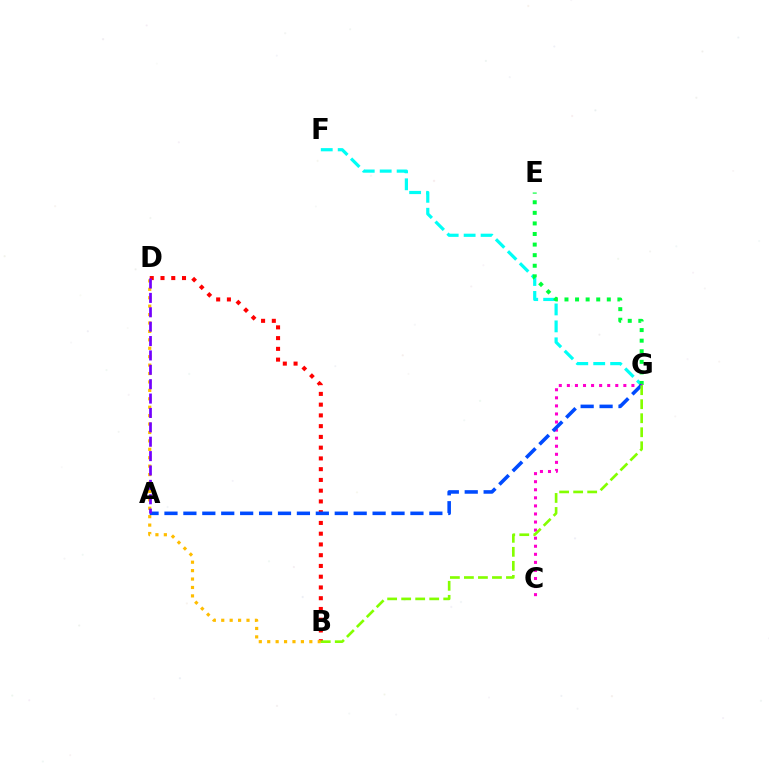{('F', 'G'): [{'color': '#00fff6', 'line_style': 'dashed', 'thickness': 2.3}], ('B', 'D'): [{'color': '#ff0000', 'line_style': 'dotted', 'thickness': 2.92}, {'color': '#ffbd00', 'line_style': 'dotted', 'thickness': 2.29}], ('E', 'G'): [{'color': '#00ff39', 'line_style': 'dotted', 'thickness': 2.88}], ('C', 'G'): [{'color': '#ff00cf', 'line_style': 'dotted', 'thickness': 2.19}], ('A', 'G'): [{'color': '#004bff', 'line_style': 'dashed', 'thickness': 2.57}], ('A', 'D'): [{'color': '#7200ff', 'line_style': 'dashed', 'thickness': 1.95}], ('B', 'G'): [{'color': '#84ff00', 'line_style': 'dashed', 'thickness': 1.9}]}